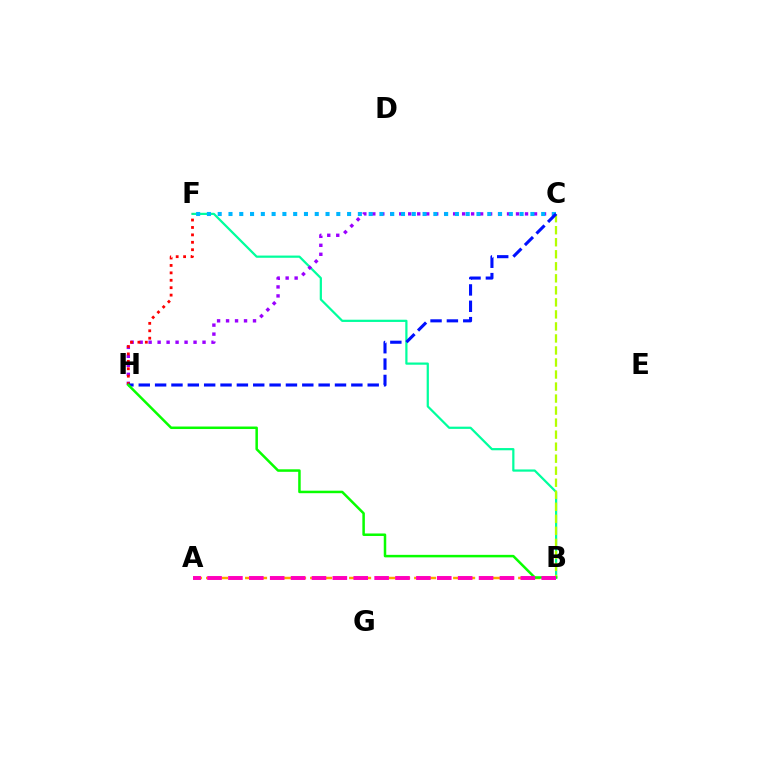{('B', 'F'): [{'color': '#00ff9d', 'line_style': 'solid', 'thickness': 1.6}], ('B', 'C'): [{'color': '#b3ff00', 'line_style': 'dashed', 'thickness': 1.63}], ('C', 'H'): [{'color': '#9b00ff', 'line_style': 'dotted', 'thickness': 2.44}, {'color': '#0010ff', 'line_style': 'dashed', 'thickness': 2.22}], ('A', 'B'): [{'color': '#ffa500', 'line_style': 'dashed', 'thickness': 1.77}, {'color': '#ff00bd', 'line_style': 'dashed', 'thickness': 2.84}], ('C', 'F'): [{'color': '#00b5ff', 'line_style': 'dotted', 'thickness': 2.93}], ('F', 'H'): [{'color': '#ff0000', 'line_style': 'dotted', 'thickness': 2.02}], ('B', 'H'): [{'color': '#08ff00', 'line_style': 'solid', 'thickness': 1.81}]}